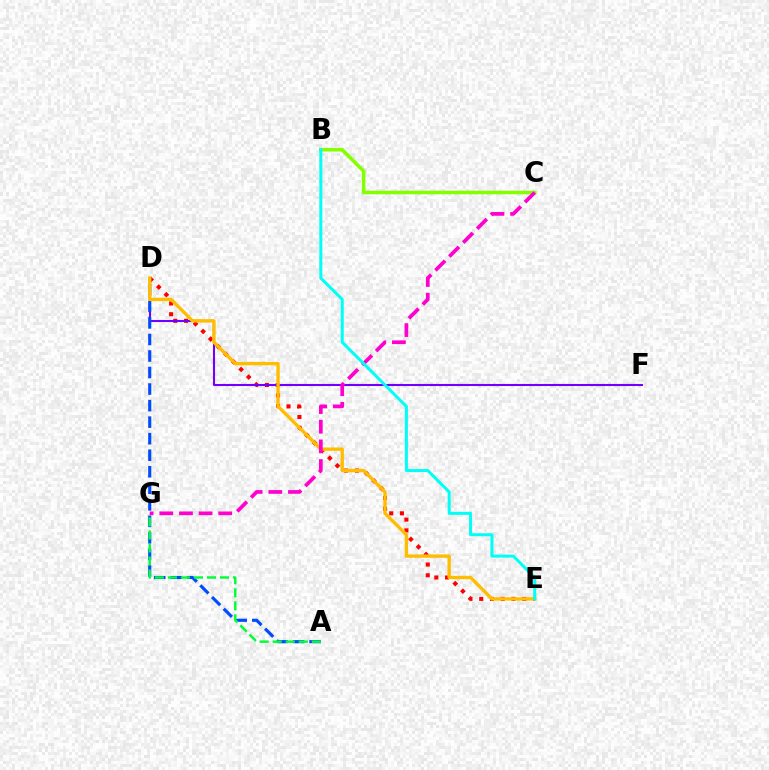{('D', 'E'): [{'color': '#ff0000', 'line_style': 'dotted', 'thickness': 2.92}, {'color': '#ffbd00', 'line_style': 'solid', 'thickness': 2.41}], ('D', 'F'): [{'color': '#7200ff', 'line_style': 'solid', 'thickness': 1.5}], ('B', 'C'): [{'color': '#84ff00', 'line_style': 'solid', 'thickness': 2.56}], ('A', 'D'): [{'color': '#004bff', 'line_style': 'dashed', 'thickness': 2.25}], ('A', 'G'): [{'color': '#00ff39', 'line_style': 'dashed', 'thickness': 1.77}], ('C', 'G'): [{'color': '#ff00cf', 'line_style': 'dashed', 'thickness': 2.67}], ('B', 'E'): [{'color': '#00fff6', 'line_style': 'solid', 'thickness': 2.17}]}